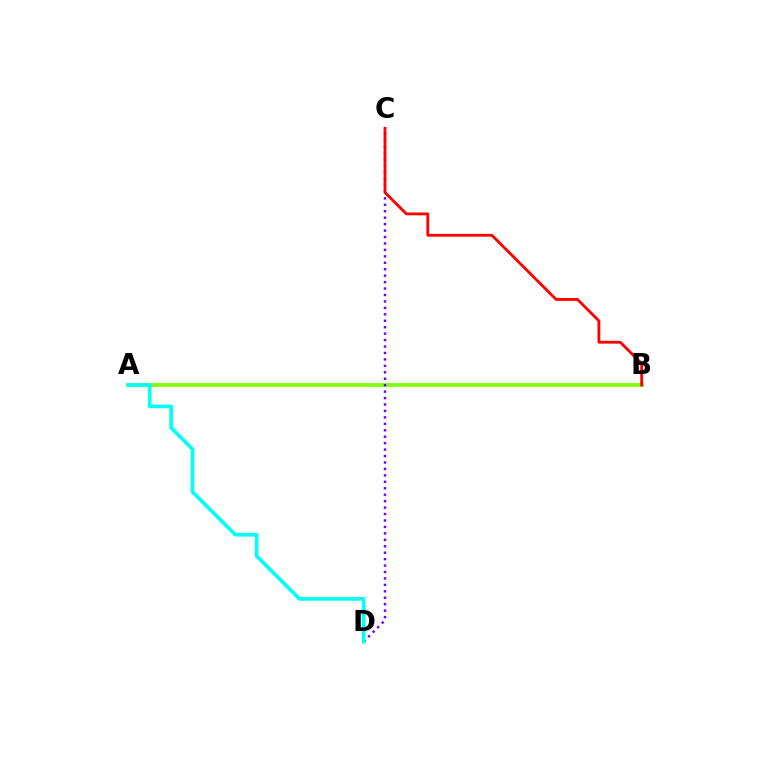{('A', 'B'): [{'color': '#84ff00', 'line_style': 'solid', 'thickness': 2.68}], ('C', 'D'): [{'color': '#7200ff', 'line_style': 'dotted', 'thickness': 1.75}], ('B', 'C'): [{'color': '#ff0000', 'line_style': 'solid', 'thickness': 2.03}], ('A', 'D'): [{'color': '#00fff6', 'line_style': 'solid', 'thickness': 2.63}]}